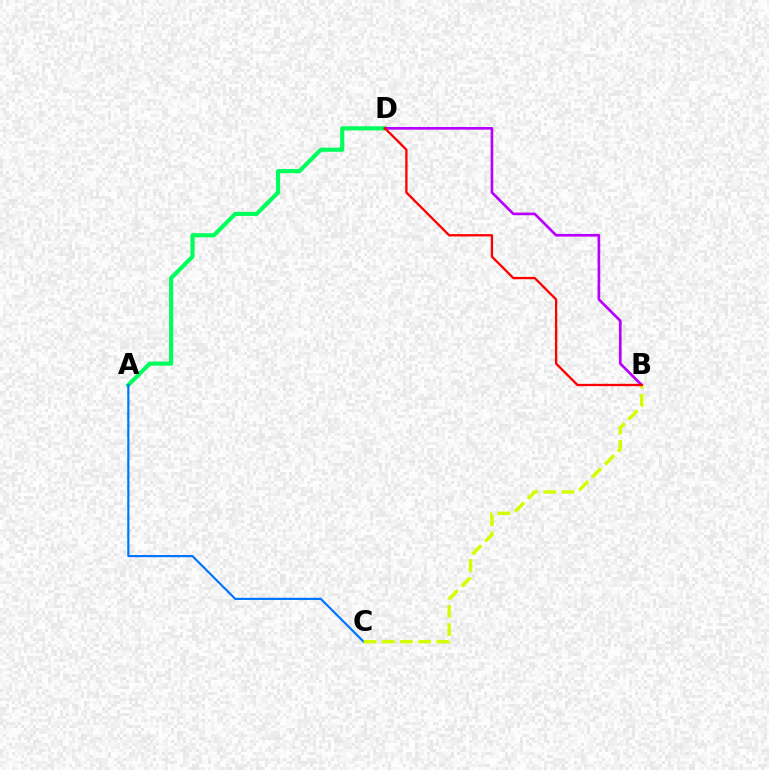{('A', 'D'): [{'color': '#00ff5c', 'line_style': 'solid', 'thickness': 2.98}], ('B', 'D'): [{'color': '#b900ff', 'line_style': 'solid', 'thickness': 1.93}, {'color': '#ff0000', 'line_style': 'solid', 'thickness': 1.67}], ('A', 'C'): [{'color': '#0074ff', 'line_style': 'solid', 'thickness': 1.57}], ('B', 'C'): [{'color': '#d1ff00', 'line_style': 'dashed', 'thickness': 2.48}]}